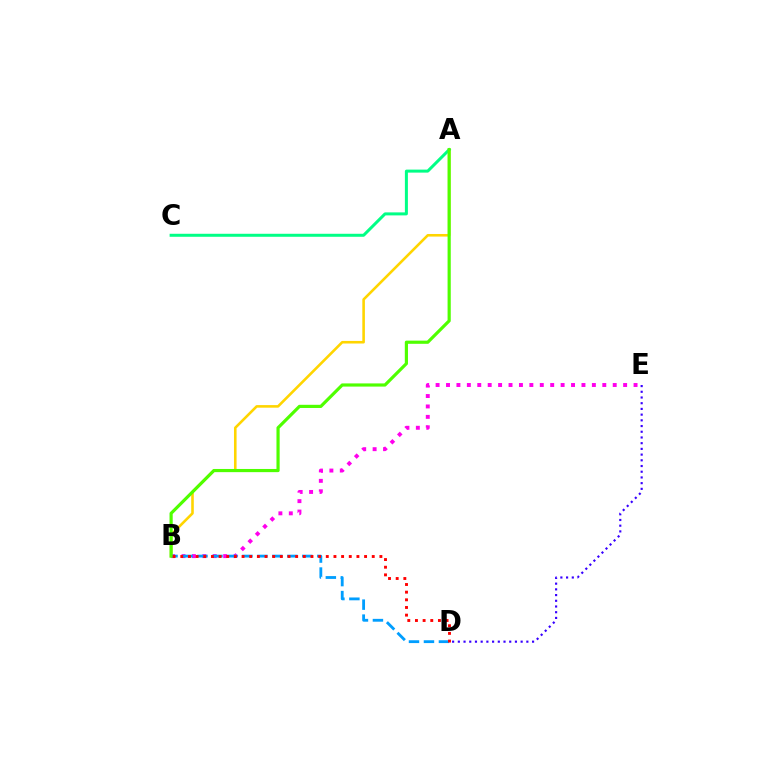{('D', 'E'): [{'color': '#3700ff', 'line_style': 'dotted', 'thickness': 1.55}], ('B', 'E'): [{'color': '#ff00ed', 'line_style': 'dotted', 'thickness': 2.83}], ('A', 'B'): [{'color': '#ffd500', 'line_style': 'solid', 'thickness': 1.87}, {'color': '#4fff00', 'line_style': 'solid', 'thickness': 2.29}], ('A', 'C'): [{'color': '#00ff86', 'line_style': 'solid', 'thickness': 2.16}], ('B', 'D'): [{'color': '#009eff', 'line_style': 'dashed', 'thickness': 2.03}, {'color': '#ff0000', 'line_style': 'dotted', 'thickness': 2.08}]}